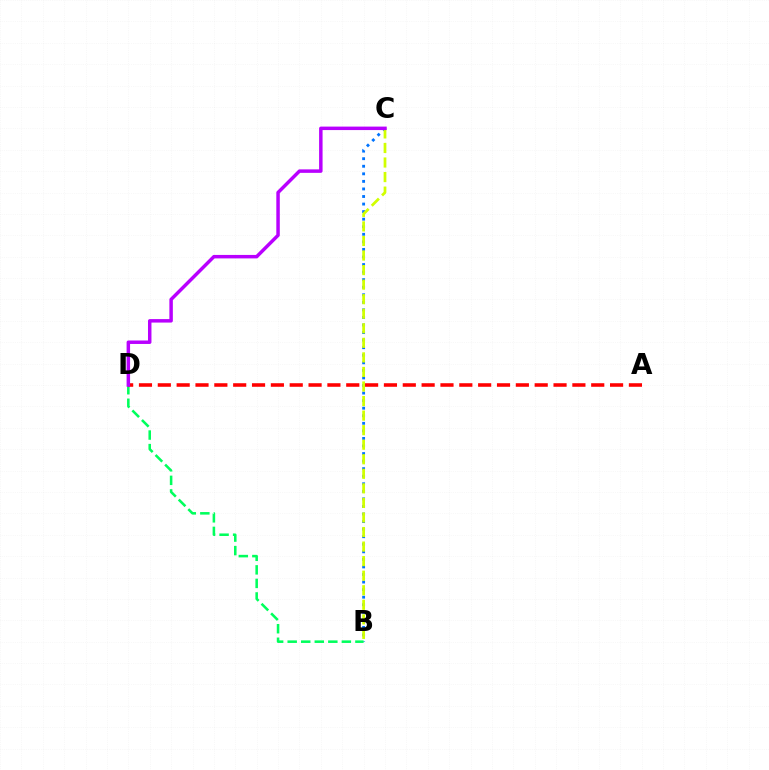{('B', 'C'): [{'color': '#0074ff', 'line_style': 'dotted', 'thickness': 2.05}, {'color': '#d1ff00', 'line_style': 'dashed', 'thickness': 1.98}], ('B', 'D'): [{'color': '#00ff5c', 'line_style': 'dashed', 'thickness': 1.84}], ('A', 'D'): [{'color': '#ff0000', 'line_style': 'dashed', 'thickness': 2.56}], ('C', 'D'): [{'color': '#b900ff', 'line_style': 'solid', 'thickness': 2.5}]}